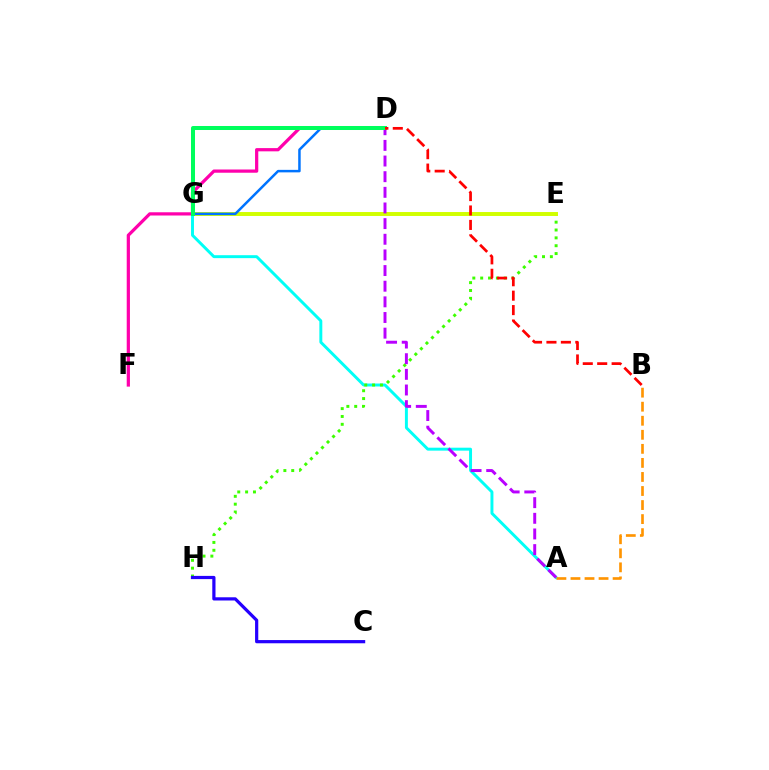{('A', 'G'): [{'color': '#00fff6', 'line_style': 'solid', 'thickness': 2.12}], ('D', 'F'): [{'color': '#ff00ac', 'line_style': 'solid', 'thickness': 2.33}], ('E', 'H'): [{'color': '#3dff00', 'line_style': 'dotted', 'thickness': 2.13}], ('E', 'G'): [{'color': '#d1ff00', 'line_style': 'solid', 'thickness': 2.84}], ('C', 'H'): [{'color': '#2500ff', 'line_style': 'solid', 'thickness': 2.31}], ('A', 'D'): [{'color': '#b900ff', 'line_style': 'dashed', 'thickness': 2.13}], ('D', 'G'): [{'color': '#0074ff', 'line_style': 'solid', 'thickness': 1.8}, {'color': '#00ff5c', 'line_style': 'solid', 'thickness': 2.89}], ('A', 'B'): [{'color': '#ff9400', 'line_style': 'dashed', 'thickness': 1.91}], ('B', 'D'): [{'color': '#ff0000', 'line_style': 'dashed', 'thickness': 1.96}]}